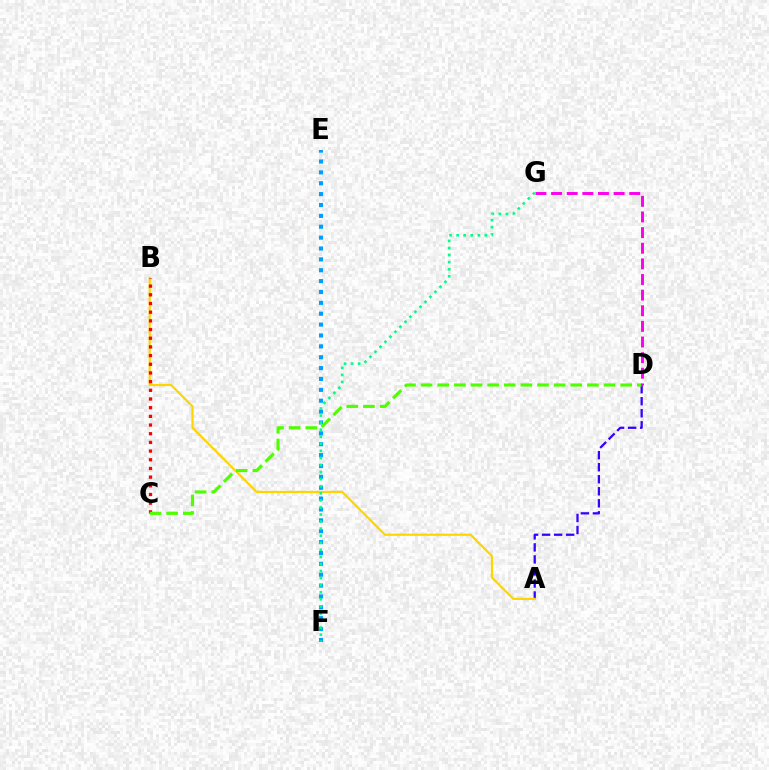{('A', 'D'): [{'color': '#3700ff', 'line_style': 'dashed', 'thickness': 1.63}], ('E', 'F'): [{'color': '#009eff', 'line_style': 'dotted', 'thickness': 2.95}], ('A', 'B'): [{'color': '#ffd500', 'line_style': 'solid', 'thickness': 1.58}], ('B', 'C'): [{'color': '#ff0000', 'line_style': 'dotted', 'thickness': 2.36}], ('C', 'D'): [{'color': '#4fff00', 'line_style': 'dashed', 'thickness': 2.26}], ('D', 'G'): [{'color': '#ff00ed', 'line_style': 'dashed', 'thickness': 2.12}], ('F', 'G'): [{'color': '#00ff86', 'line_style': 'dotted', 'thickness': 1.92}]}